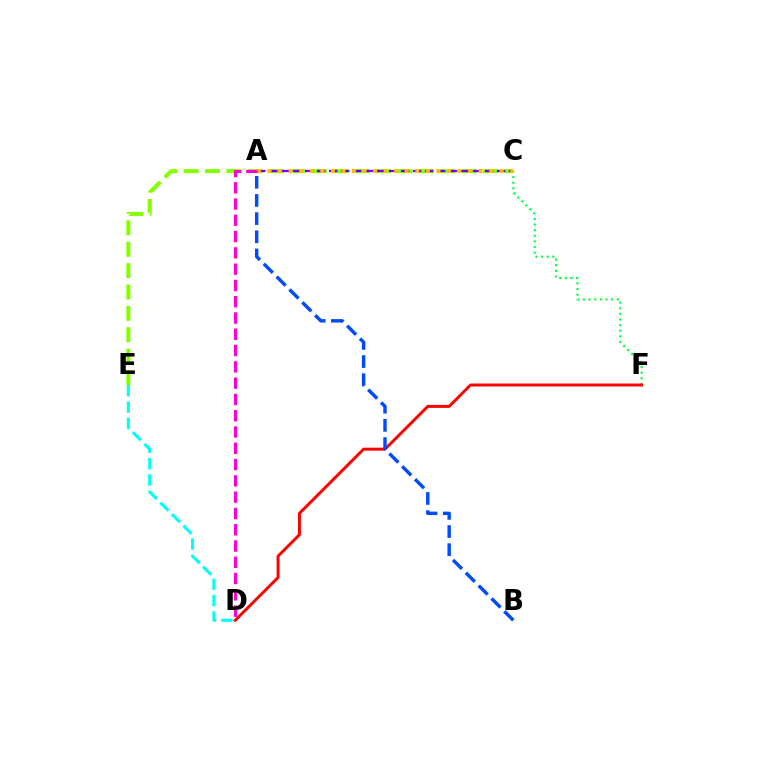{('C', 'E'): [{'color': '#84ff00', 'line_style': 'dashed', 'thickness': 2.91}], ('A', 'C'): [{'color': '#7200ff', 'line_style': 'dashed', 'thickness': 1.63}, {'color': '#ffbd00', 'line_style': 'dotted', 'thickness': 2.87}], ('C', 'F'): [{'color': '#00ff39', 'line_style': 'dotted', 'thickness': 1.53}], ('D', 'F'): [{'color': '#ff0000', 'line_style': 'solid', 'thickness': 2.12}], ('A', 'D'): [{'color': '#ff00cf', 'line_style': 'dashed', 'thickness': 2.21}], ('A', 'B'): [{'color': '#004bff', 'line_style': 'dashed', 'thickness': 2.47}], ('D', 'E'): [{'color': '#00fff6', 'line_style': 'dashed', 'thickness': 2.22}]}